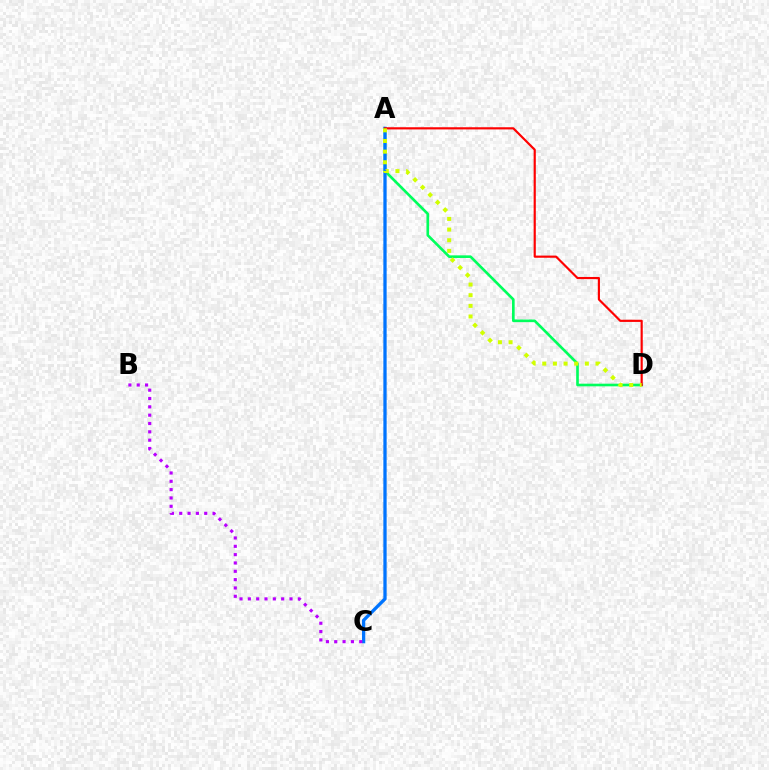{('A', 'D'): [{'color': '#00ff5c', 'line_style': 'solid', 'thickness': 1.9}, {'color': '#ff0000', 'line_style': 'solid', 'thickness': 1.56}, {'color': '#d1ff00', 'line_style': 'dotted', 'thickness': 2.89}], ('A', 'C'): [{'color': '#0074ff', 'line_style': 'solid', 'thickness': 2.36}], ('B', 'C'): [{'color': '#b900ff', 'line_style': 'dotted', 'thickness': 2.26}]}